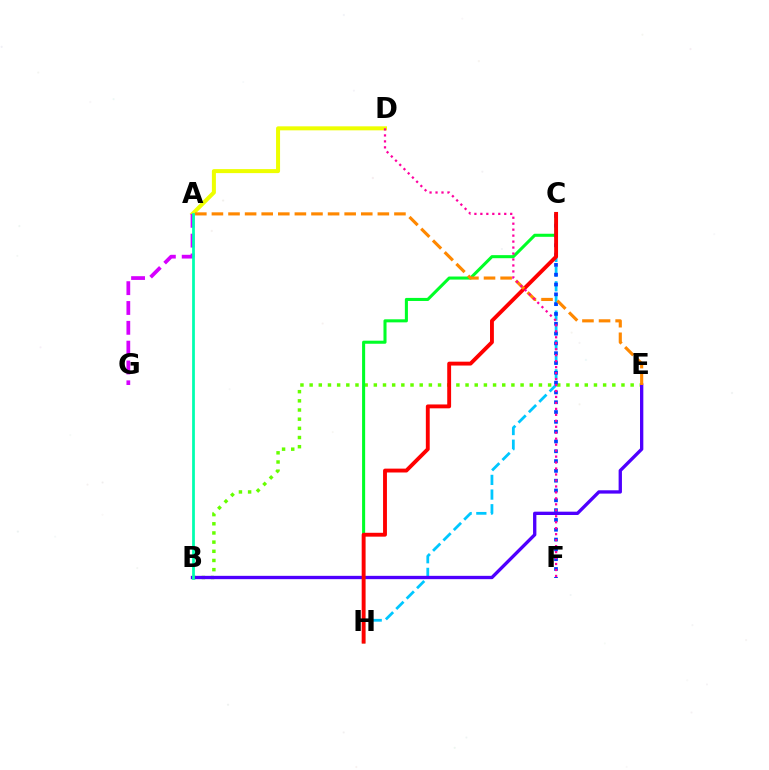{('A', 'D'): [{'color': '#eeff00', 'line_style': 'solid', 'thickness': 2.89}], ('B', 'E'): [{'color': '#66ff00', 'line_style': 'dotted', 'thickness': 2.49}, {'color': '#4f00ff', 'line_style': 'solid', 'thickness': 2.4}], ('C', 'H'): [{'color': '#00c7ff', 'line_style': 'dashed', 'thickness': 1.99}, {'color': '#00ff27', 'line_style': 'solid', 'thickness': 2.2}, {'color': '#ff0000', 'line_style': 'solid', 'thickness': 2.79}], ('A', 'G'): [{'color': '#d600ff', 'line_style': 'dashed', 'thickness': 2.69}], ('A', 'B'): [{'color': '#00ffaf', 'line_style': 'solid', 'thickness': 1.98}], ('C', 'F'): [{'color': '#003fff', 'line_style': 'dotted', 'thickness': 2.67}], ('A', 'E'): [{'color': '#ff8800', 'line_style': 'dashed', 'thickness': 2.25}], ('D', 'F'): [{'color': '#ff00a0', 'line_style': 'dotted', 'thickness': 1.62}]}